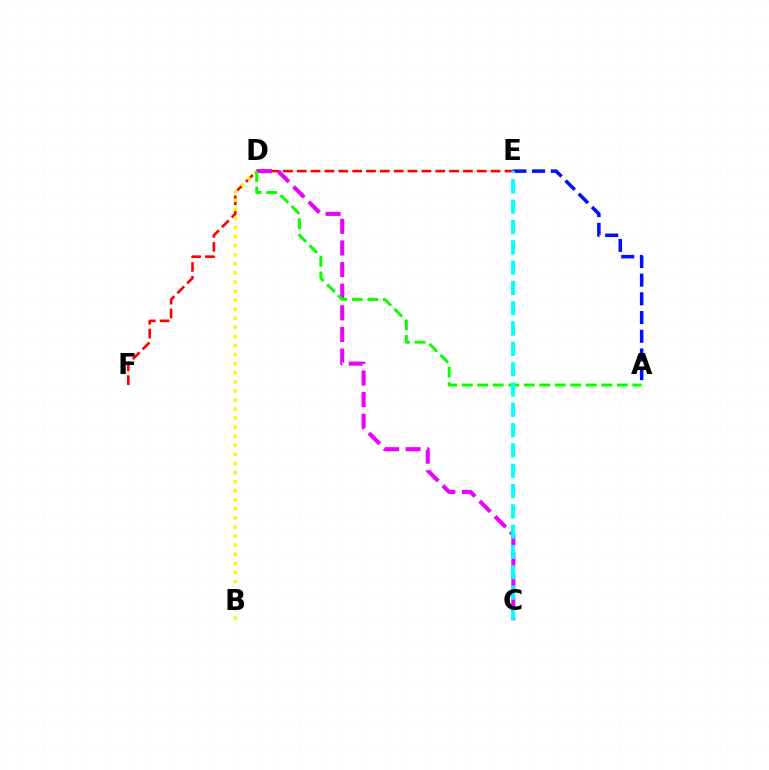{('E', 'F'): [{'color': '#ff0000', 'line_style': 'dashed', 'thickness': 1.88}], ('B', 'D'): [{'color': '#fcf500', 'line_style': 'dotted', 'thickness': 2.47}], ('C', 'D'): [{'color': '#ee00ff', 'line_style': 'dashed', 'thickness': 2.94}], ('A', 'D'): [{'color': '#08ff00', 'line_style': 'dashed', 'thickness': 2.11}], ('A', 'E'): [{'color': '#0010ff', 'line_style': 'dashed', 'thickness': 2.54}], ('C', 'E'): [{'color': '#00fff6', 'line_style': 'dashed', 'thickness': 2.76}]}